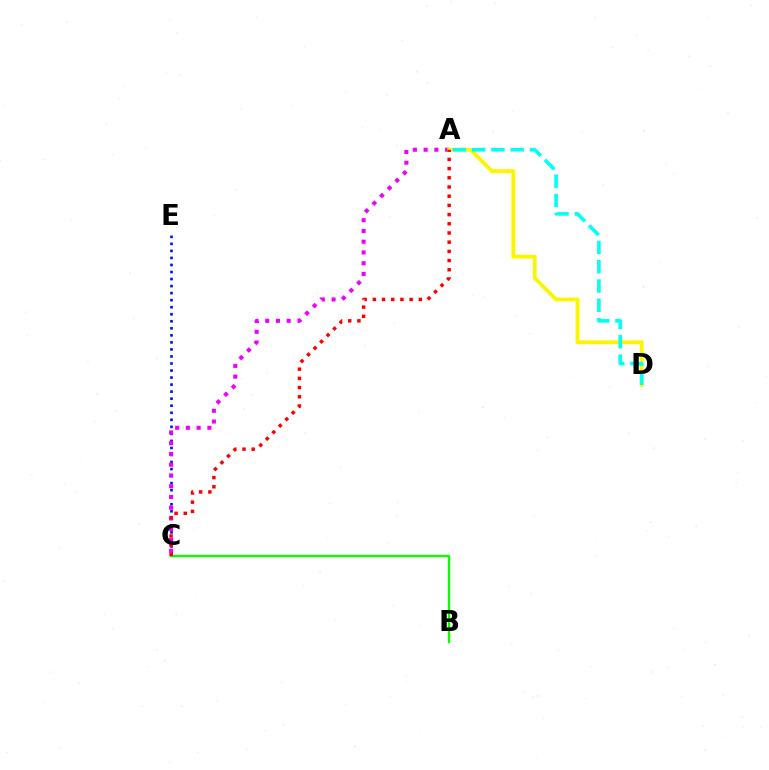{('C', 'E'): [{'color': '#0010ff', 'line_style': 'dotted', 'thickness': 1.91}], ('A', 'C'): [{'color': '#ee00ff', 'line_style': 'dotted', 'thickness': 2.92}, {'color': '#ff0000', 'line_style': 'dotted', 'thickness': 2.5}], ('A', 'D'): [{'color': '#fcf500', 'line_style': 'solid', 'thickness': 2.76}, {'color': '#00fff6', 'line_style': 'dashed', 'thickness': 2.62}], ('B', 'C'): [{'color': '#08ff00', 'line_style': 'solid', 'thickness': 1.68}]}